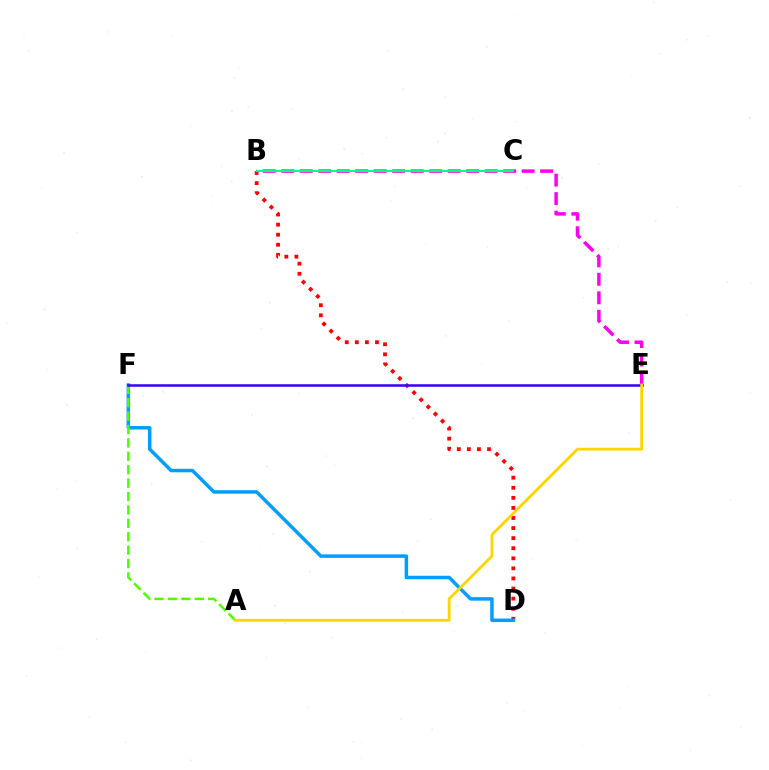{('B', 'D'): [{'color': '#ff0000', 'line_style': 'dotted', 'thickness': 2.74}], ('D', 'F'): [{'color': '#009eff', 'line_style': 'solid', 'thickness': 2.51}], ('A', 'F'): [{'color': '#4fff00', 'line_style': 'dashed', 'thickness': 1.82}], ('B', 'E'): [{'color': '#ff00ed', 'line_style': 'dashed', 'thickness': 2.51}], ('E', 'F'): [{'color': '#3700ff', 'line_style': 'solid', 'thickness': 1.82}], ('A', 'E'): [{'color': '#ffd500', 'line_style': 'solid', 'thickness': 2.02}], ('B', 'C'): [{'color': '#00ff86', 'line_style': 'solid', 'thickness': 1.5}]}